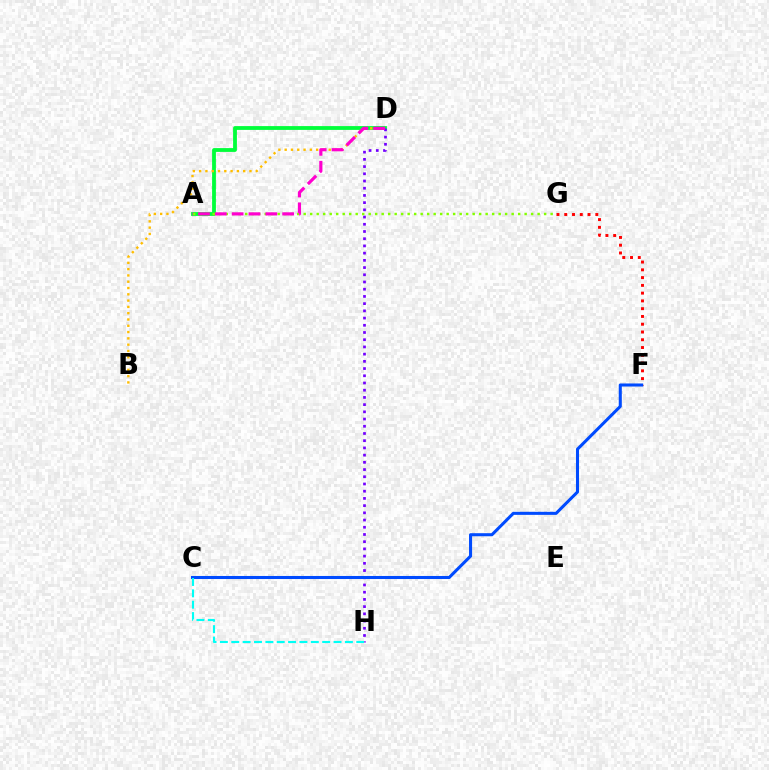{('A', 'D'): [{'color': '#00ff39', 'line_style': 'solid', 'thickness': 2.74}, {'color': '#ff00cf', 'line_style': 'dashed', 'thickness': 2.29}], ('B', 'D'): [{'color': '#ffbd00', 'line_style': 'dotted', 'thickness': 1.71}], ('F', 'G'): [{'color': '#ff0000', 'line_style': 'dotted', 'thickness': 2.11}], ('D', 'H'): [{'color': '#7200ff', 'line_style': 'dotted', 'thickness': 1.96}], ('A', 'G'): [{'color': '#84ff00', 'line_style': 'dotted', 'thickness': 1.77}], ('C', 'F'): [{'color': '#004bff', 'line_style': 'solid', 'thickness': 2.2}], ('C', 'H'): [{'color': '#00fff6', 'line_style': 'dashed', 'thickness': 1.54}]}